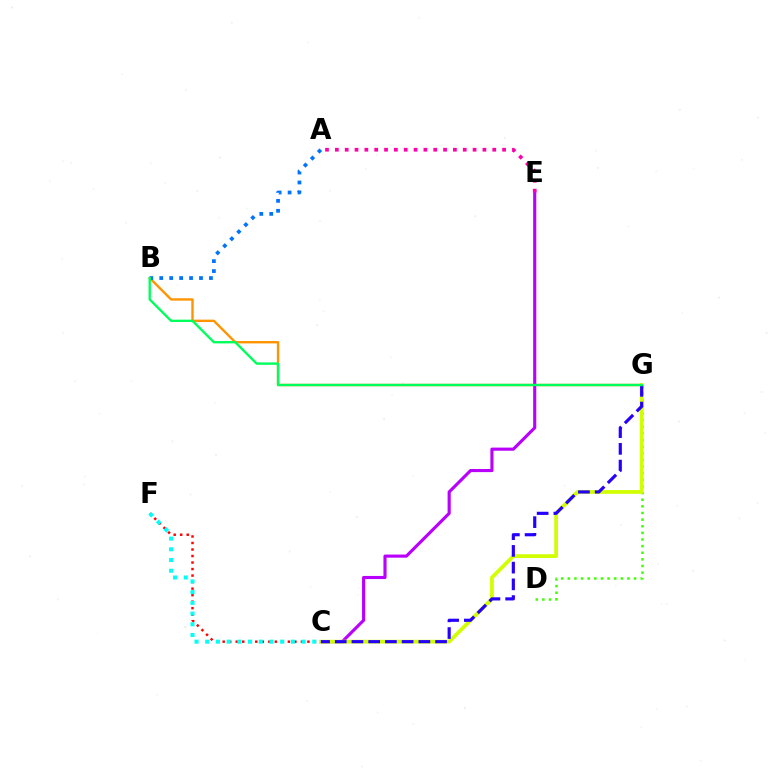{('D', 'G'): [{'color': '#3dff00', 'line_style': 'dotted', 'thickness': 1.8}], ('B', 'G'): [{'color': '#ff9400', 'line_style': 'solid', 'thickness': 1.71}, {'color': '#00ff5c', 'line_style': 'solid', 'thickness': 1.71}], ('C', 'F'): [{'color': '#ff0000', 'line_style': 'dotted', 'thickness': 1.77}, {'color': '#00fff6', 'line_style': 'dotted', 'thickness': 2.91}], ('C', 'E'): [{'color': '#b900ff', 'line_style': 'solid', 'thickness': 2.25}], ('C', 'G'): [{'color': '#d1ff00', 'line_style': 'solid', 'thickness': 2.7}, {'color': '#2500ff', 'line_style': 'dashed', 'thickness': 2.27}], ('A', 'E'): [{'color': '#ff00ac', 'line_style': 'dotted', 'thickness': 2.67}], ('A', 'B'): [{'color': '#0074ff', 'line_style': 'dotted', 'thickness': 2.7}]}